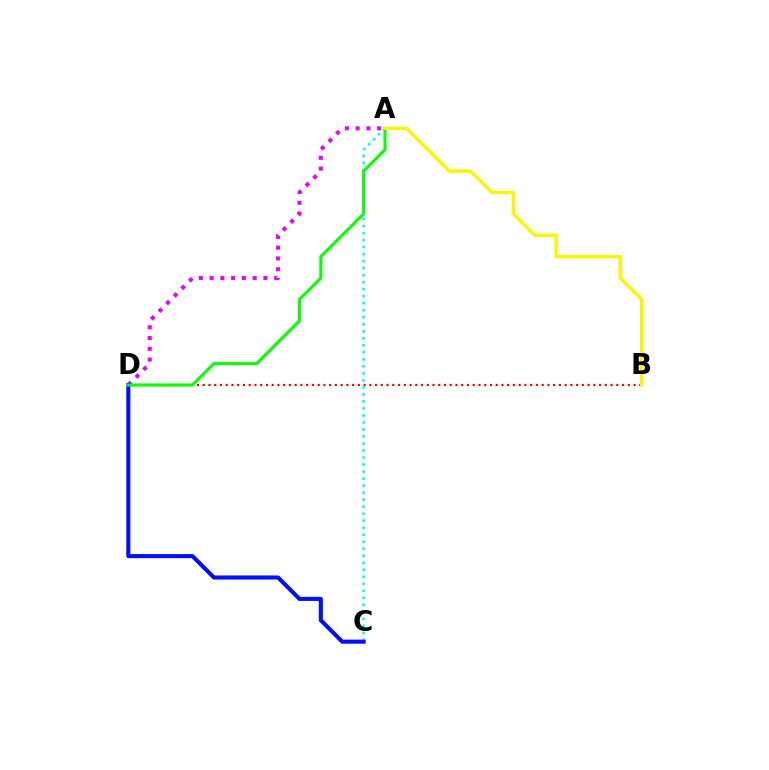{('B', 'D'): [{'color': '#ff0000', 'line_style': 'dotted', 'thickness': 1.56}], ('A', 'D'): [{'color': '#ee00ff', 'line_style': 'dotted', 'thickness': 2.92}, {'color': '#08ff00', 'line_style': 'solid', 'thickness': 2.2}], ('A', 'C'): [{'color': '#00fff6', 'line_style': 'dotted', 'thickness': 1.91}], ('C', 'D'): [{'color': '#0010ff', 'line_style': 'solid', 'thickness': 2.94}], ('A', 'B'): [{'color': '#fcf500', 'line_style': 'solid', 'thickness': 2.43}]}